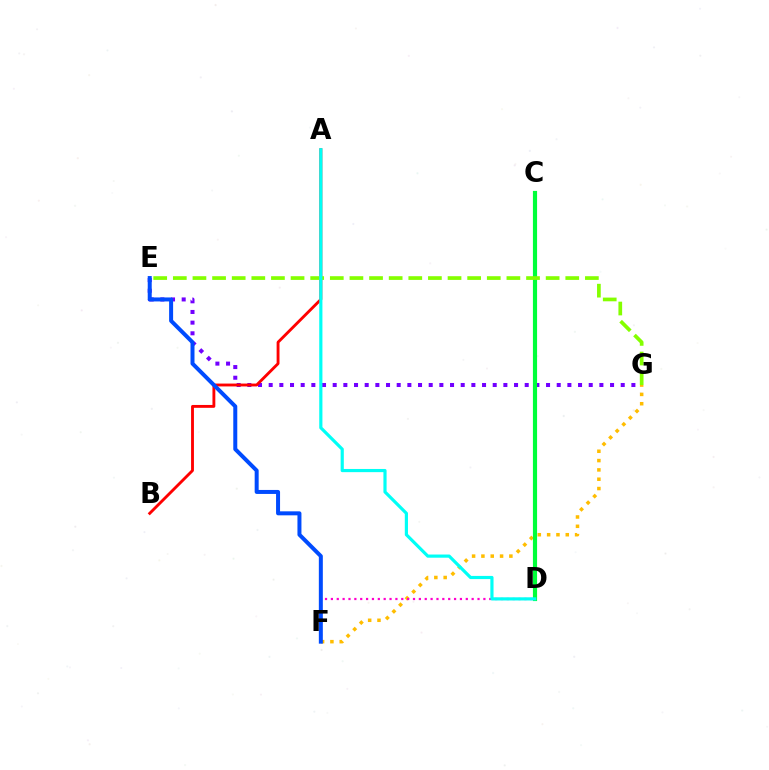{('E', 'G'): [{'color': '#7200ff', 'line_style': 'dotted', 'thickness': 2.9}, {'color': '#84ff00', 'line_style': 'dashed', 'thickness': 2.67}], ('F', 'G'): [{'color': '#ffbd00', 'line_style': 'dotted', 'thickness': 2.53}], ('C', 'D'): [{'color': '#00ff39', 'line_style': 'solid', 'thickness': 3.0}], ('A', 'B'): [{'color': '#ff0000', 'line_style': 'solid', 'thickness': 2.06}], ('D', 'F'): [{'color': '#ff00cf', 'line_style': 'dotted', 'thickness': 1.59}], ('E', 'F'): [{'color': '#004bff', 'line_style': 'solid', 'thickness': 2.87}], ('A', 'D'): [{'color': '#00fff6', 'line_style': 'solid', 'thickness': 2.29}]}